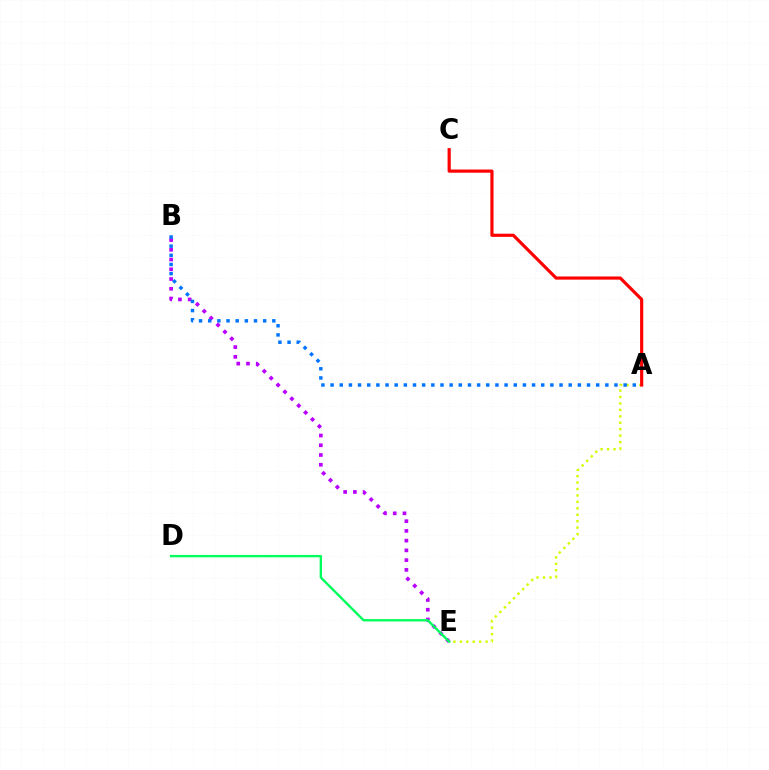{('B', 'E'): [{'color': '#b900ff', 'line_style': 'dotted', 'thickness': 2.65}], ('A', 'E'): [{'color': '#d1ff00', 'line_style': 'dotted', 'thickness': 1.75}], ('A', 'B'): [{'color': '#0074ff', 'line_style': 'dotted', 'thickness': 2.49}], ('A', 'C'): [{'color': '#ff0000', 'line_style': 'solid', 'thickness': 2.28}], ('D', 'E'): [{'color': '#00ff5c', 'line_style': 'solid', 'thickness': 1.7}]}